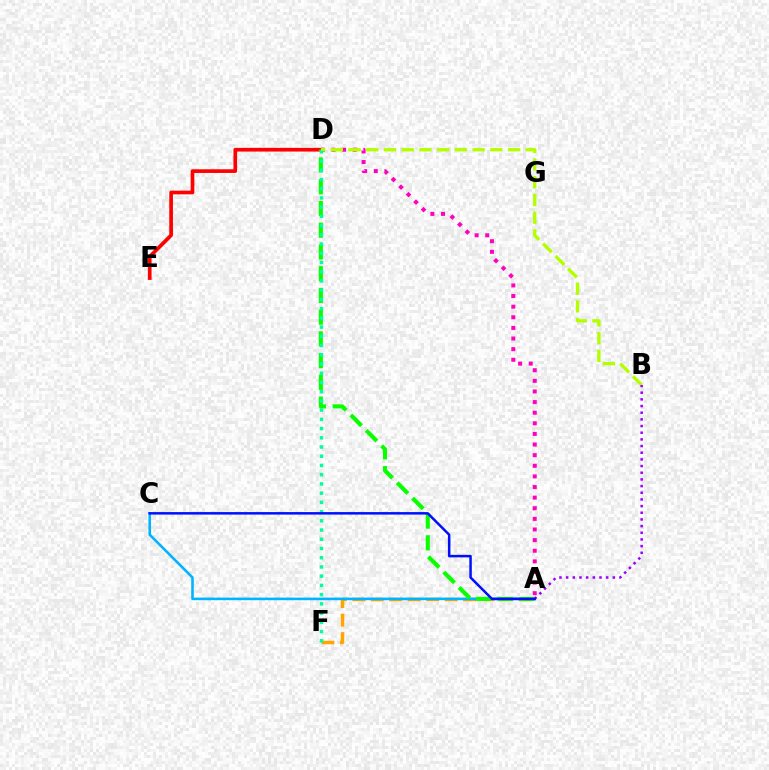{('A', 'F'): [{'color': '#ffa500', 'line_style': 'dashed', 'thickness': 2.51}], ('D', 'E'): [{'color': '#ff0000', 'line_style': 'solid', 'thickness': 2.65}], ('A', 'D'): [{'color': '#ff00bd', 'line_style': 'dotted', 'thickness': 2.89}, {'color': '#08ff00', 'line_style': 'dashed', 'thickness': 2.95}], ('A', 'C'): [{'color': '#00b5ff', 'line_style': 'solid', 'thickness': 1.87}, {'color': '#0010ff', 'line_style': 'solid', 'thickness': 1.8}], ('B', 'D'): [{'color': '#b3ff00', 'line_style': 'dashed', 'thickness': 2.41}], ('D', 'F'): [{'color': '#00ff9d', 'line_style': 'dotted', 'thickness': 2.51}], ('A', 'B'): [{'color': '#9b00ff', 'line_style': 'dotted', 'thickness': 1.81}]}